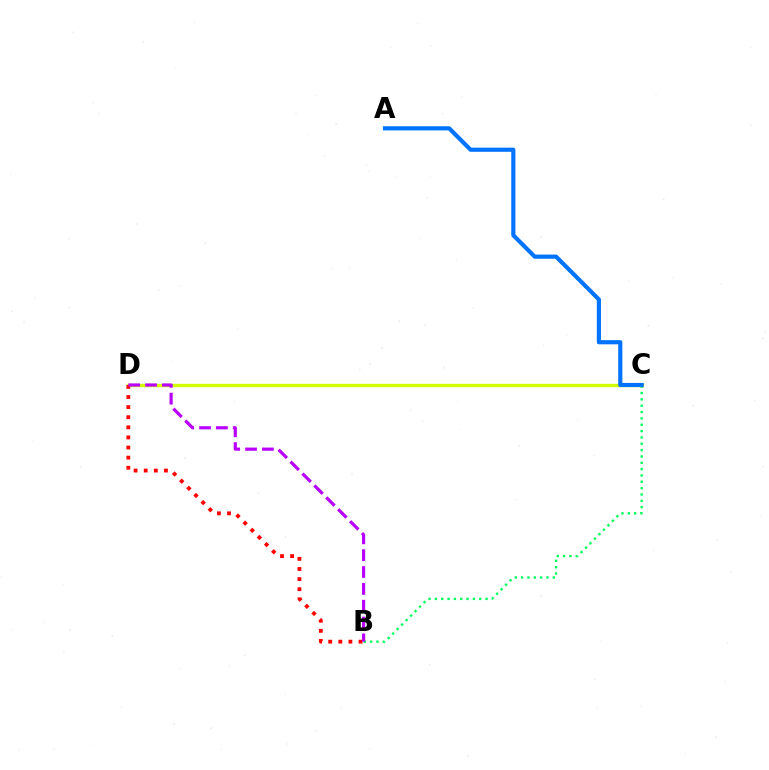{('B', 'C'): [{'color': '#00ff5c', 'line_style': 'dotted', 'thickness': 1.72}], ('C', 'D'): [{'color': '#d1ff00', 'line_style': 'solid', 'thickness': 2.44}], ('A', 'C'): [{'color': '#0074ff', 'line_style': 'solid', 'thickness': 3.0}], ('B', 'D'): [{'color': '#ff0000', 'line_style': 'dotted', 'thickness': 2.74}, {'color': '#b900ff', 'line_style': 'dashed', 'thickness': 2.29}]}